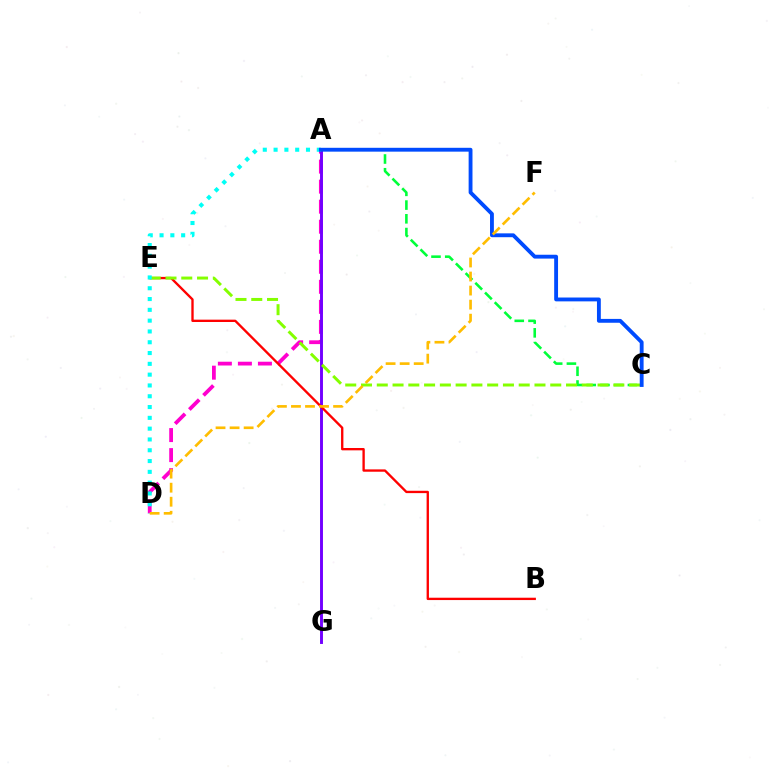{('A', 'C'): [{'color': '#00ff39', 'line_style': 'dashed', 'thickness': 1.87}, {'color': '#004bff', 'line_style': 'solid', 'thickness': 2.77}], ('A', 'D'): [{'color': '#ff00cf', 'line_style': 'dashed', 'thickness': 2.72}, {'color': '#00fff6', 'line_style': 'dotted', 'thickness': 2.93}], ('A', 'G'): [{'color': '#7200ff', 'line_style': 'solid', 'thickness': 2.1}], ('B', 'E'): [{'color': '#ff0000', 'line_style': 'solid', 'thickness': 1.69}], ('C', 'E'): [{'color': '#84ff00', 'line_style': 'dashed', 'thickness': 2.14}], ('D', 'F'): [{'color': '#ffbd00', 'line_style': 'dashed', 'thickness': 1.91}]}